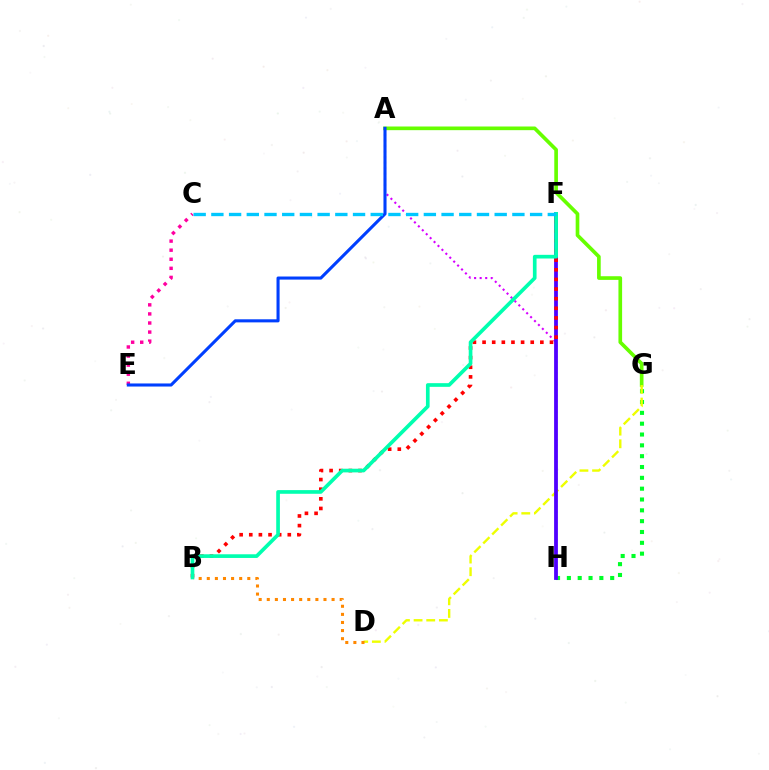{('A', 'H'): [{'color': '#d600ff', 'line_style': 'dotted', 'thickness': 1.51}], ('A', 'G'): [{'color': '#66ff00', 'line_style': 'solid', 'thickness': 2.64}], ('G', 'H'): [{'color': '#00ff27', 'line_style': 'dotted', 'thickness': 2.94}], ('D', 'G'): [{'color': '#eeff00', 'line_style': 'dashed', 'thickness': 1.72}], ('F', 'H'): [{'color': '#4f00ff', 'line_style': 'solid', 'thickness': 2.73}], ('B', 'F'): [{'color': '#ff0000', 'line_style': 'dotted', 'thickness': 2.62}, {'color': '#00ffaf', 'line_style': 'solid', 'thickness': 2.64}], ('C', 'E'): [{'color': '#ff00a0', 'line_style': 'dotted', 'thickness': 2.47}], ('B', 'D'): [{'color': '#ff8800', 'line_style': 'dotted', 'thickness': 2.2}], ('A', 'E'): [{'color': '#003fff', 'line_style': 'solid', 'thickness': 2.22}], ('C', 'F'): [{'color': '#00c7ff', 'line_style': 'dashed', 'thickness': 2.41}]}